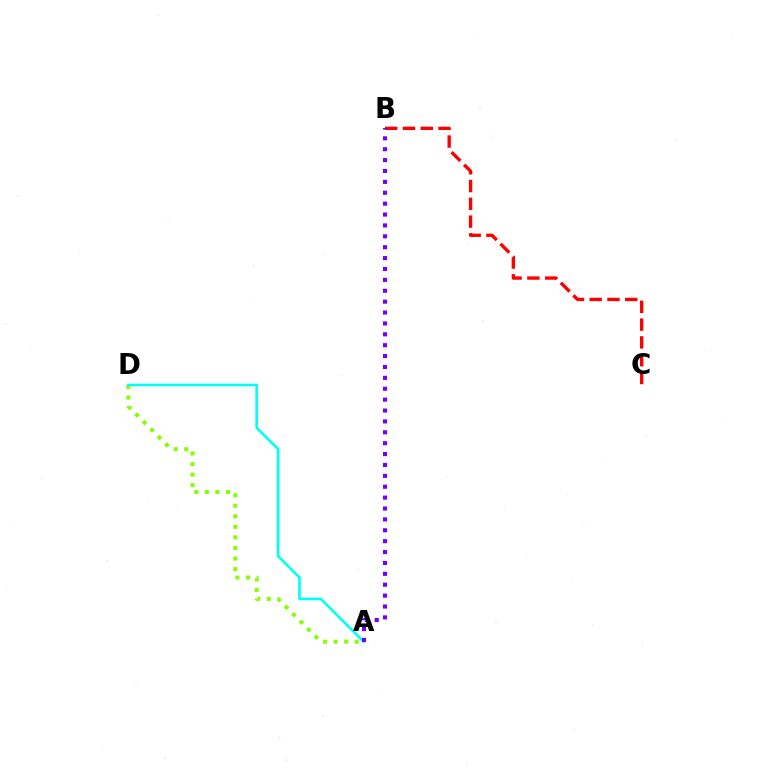{('A', 'D'): [{'color': '#84ff00', 'line_style': 'dotted', 'thickness': 2.87}, {'color': '#00fff6', 'line_style': 'solid', 'thickness': 1.89}], ('B', 'C'): [{'color': '#ff0000', 'line_style': 'dashed', 'thickness': 2.42}], ('A', 'B'): [{'color': '#7200ff', 'line_style': 'dotted', 'thickness': 2.96}]}